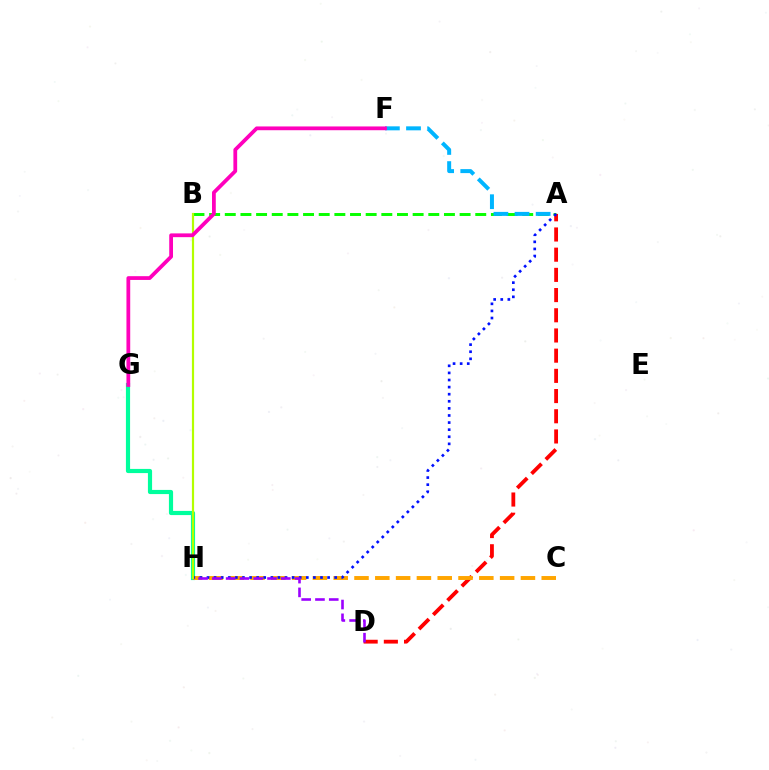{('G', 'H'): [{'color': '#00ff9d', 'line_style': 'solid', 'thickness': 3.0}], ('A', 'B'): [{'color': '#08ff00', 'line_style': 'dashed', 'thickness': 2.13}], ('A', 'D'): [{'color': '#ff0000', 'line_style': 'dashed', 'thickness': 2.74}], ('C', 'H'): [{'color': '#ffa500', 'line_style': 'dashed', 'thickness': 2.83}], ('A', 'H'): [{'color': '#0010ff', 'line_style': 'dotted', 'thickness': 1.93}], ('D', 'H'): [{'color': '#9b00ff', 'line_style': 'dashed', 'thickness': 1.87}], ('A', 'F'): [{'color': '#00b5ff', 'line_style': 'dashed', 'thickness': 2.87}], ('B', 'H'): [{'color': '#b3ff00', 'line_style': 'solid', 'thickness': 1.58}], ('F', 'G'): [{'color': '#ff00bd', 'line_style': 'solid', 'thickness': 2.71}]}